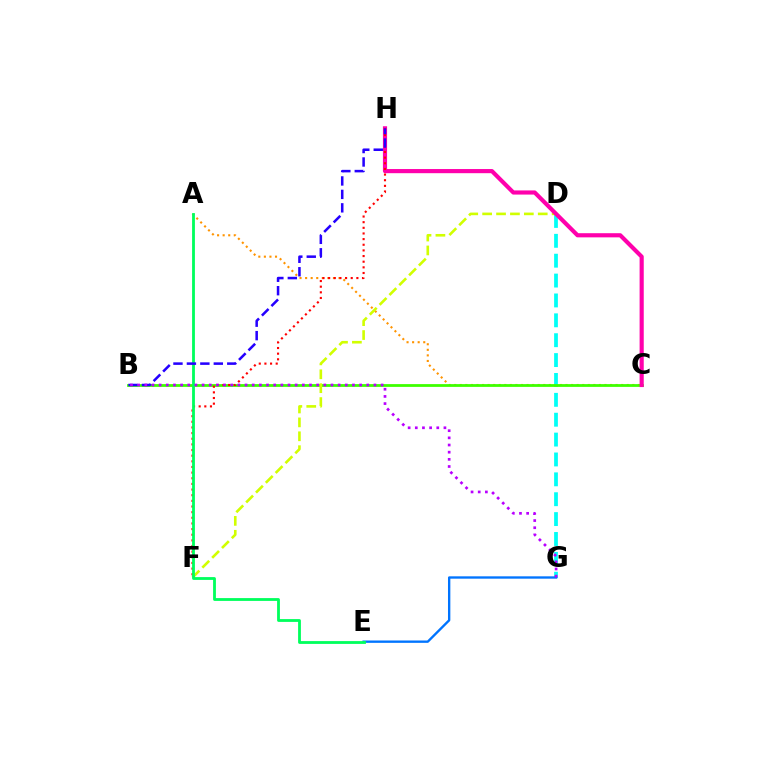{('A', 'C'): [{'color': '#ff9400', 'line_style': 'dotted', 'thickness': 1.51}], ('D', 'G'): [{'color': '#00fff6', 'line_style': 'dashed', 'thickness': 2.7}], ('B', 'C'): [{'color': '#3dff00', 'line_style': 'solid', 'thickness': 2.0}], ('D', 'F'): [{'color': '#d1ff00', 'line_style': 'dashed', 'thickness': 1.89}], ('C', 'H'): [{'color': '#ff00ac', 'line_style': 'solid', 'thickness': 2.99}], ('F', 'H'): [{'color': '#ff0000', 'line_style': 'dotted', 'thickness': 1.53}], ('E', 'G'): [{'color': '#0074ff', 'line_style': 'solid', 'thickness': 1.7}], ('A', 'E'): [{'color': '#00ff5c', 'line_style': 'solid', 'thickness': 2.02}], ('B', 'H'): [{'color': '#2500ff', 'line_style': 'dashed', 'thickness': 1.83}], ('B', 'G'): [{'color': '#b900ff', 'line_style': 'dotted', 'thickness': 1.95}]}